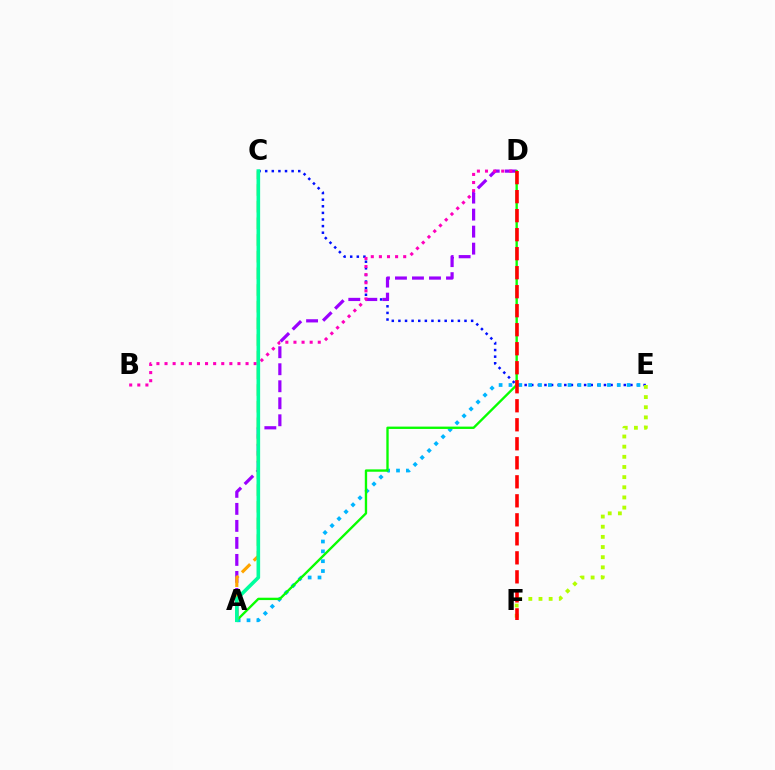{('C', 'E'): [{'color': '#0010ff', 'line_style': 'dotted', 'thickness': 1.8}], ('A', 'D'): [{'color': '#9b00ff', 'line_style': 'dashed', 'thickness': 2.31}, {'color': '#08ff00', 'line_style': 'solid', 'thickness': 1.69}], ('B', 'D'): [{'color': '#ff00bd', 'line_style': 'dotted', 'thickness': 2.2}], ('A', 'E'): [{'color': '#00b5ff', 'line_style': 'dotted', 'thickness': 2.68}], ('E', 'F'): [{'color': '#b3ff00', 'line_style': 'dotted', 'thickness': 2.76}], ('A', 'C'): [{'color': '#ffa500', 'line_style': 'dashed', 'thickness': 2.26}, {'color': '#00ff9d', 'line_style': 'solid', 'thickness': 2.6}], ('D', 'F'): [{'color': '#ff0000', 'line_style': 'dashed', 'thickness': 2.58}]}